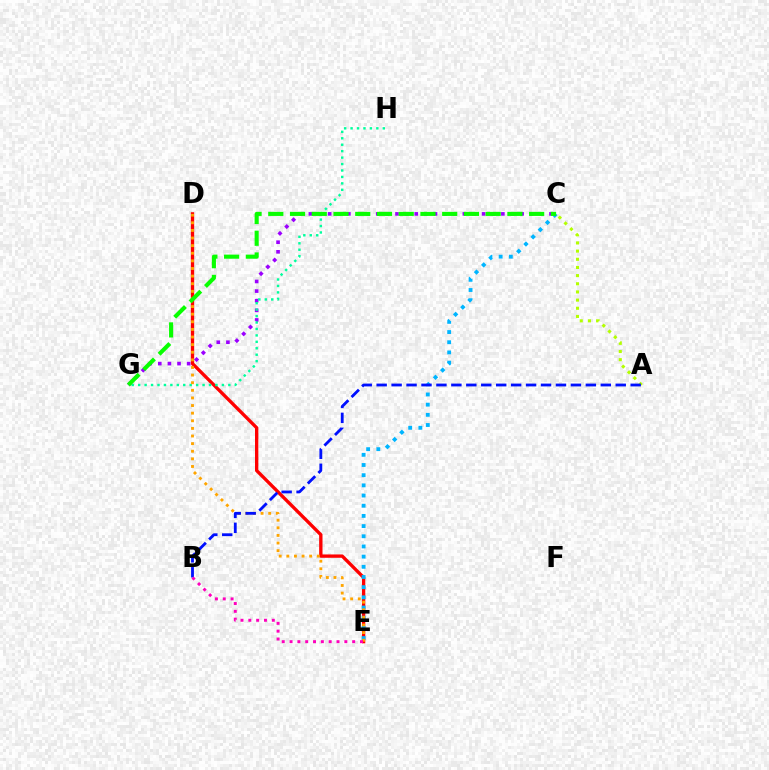{('C', 'G'): [{'color': '#9b00ff', 'line_style': 'dotted', 'thickness': 2.61}, {'color': '#08ff00', 'line_style': 'dashed', 'thickness': 2.95}], ('A', 'C'): [{'color': '#b3ff00', 'line_style': 'dotted', 'thickness': 2.22}], ('D', 'E'): [{'color': '#ff0000', 'line_style': 'solid', 'thickness': 2.4}, {'color': '#ffa500', 'line_style': 'dotted', 'thickness': 2.07}], ('G', 'H'): [{'color': '#00ff9d', 'line_style': 'dotted', 'thickness': 1.75}], ('C', 'E'): [{'color': '#00b5ff', 'line_style': 'dotted', 'thickness': 2.77}], ('A', 'B'): [{'color': '#0010ff', 'line_style': 'dashed', 'thickness': 2.03}], ('B', 'E'): [{'color': '#ff00bd', 'line_style': 'dotted', 'thickness': 2.13}]}